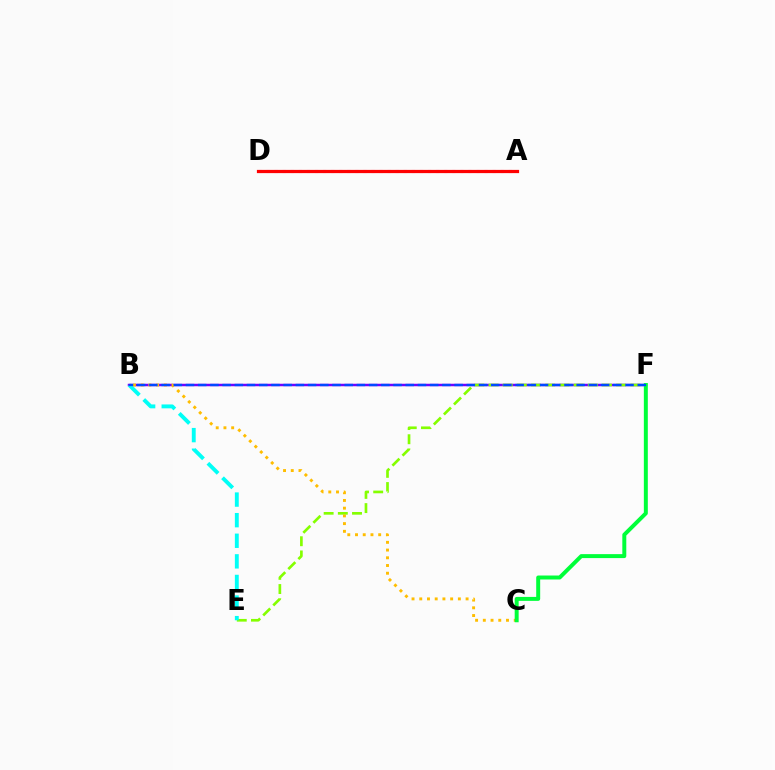{('B', 'F'): [{'color': '#7200ff', 'line_style': 'solid', 'thickness': 1.8}, {'color': '#004bff', 'line_style': 'dashed', 'thickness': 1.66}], ('E', 'F'): [{'color': '#84ff00', 'line_style': 'dashed', 'thickness': 1.93}], ('B', 'E'): [{'color': '#00fff6', 'line_style': 'dashed', 'thickness': 2.8}], ('B', 'C'): [{'color': '#ffbd00', 'line_style': 'dotted', 'thickness': 2.1}], ('A', 'D'): [{'color': '#ff00cf', 'line_style': 'dotted', 'thickness': 2.19}, {'color': '#ff0000', 'line_style': 'solid', 'thickness': 2.32}], ('C', 'F'): [{'color': '#00ff39', 'line_style': 'solid', 'thickness': 2.86}]}